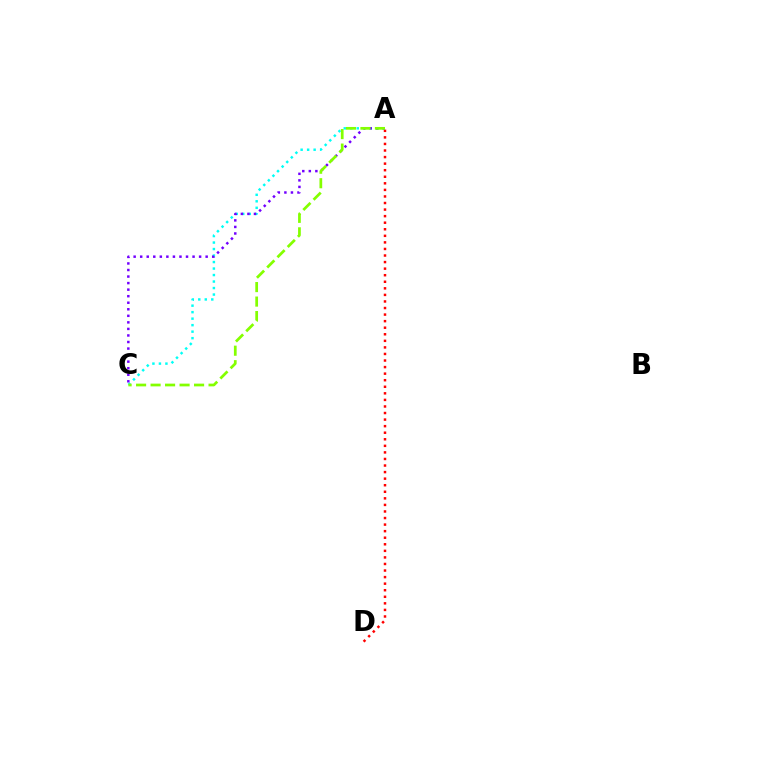{('A', 'D'): [{'color': '#ff0000', 'line_style': 'dotted', 'thickness': 1.78}], ('A', 'C'): [{'color': '#00fff6', 'line_style': 'dotted', 'thickness': 1.77}, {'color': '#7200ff', 'line_style': 'dotted', 'thickness': 1.78}, {'color': '#84ff00', 'line_style': 'dashed', 'thickness': 1.97}]}